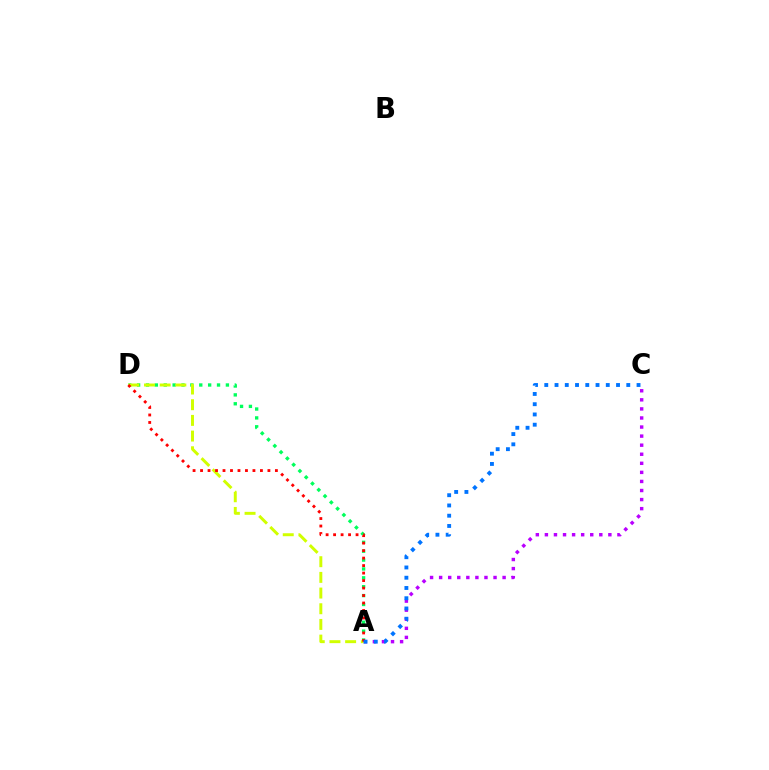{('A', 'D'): [{'color': '#00ff5c', 'line_style': 'dotted', 'thickness': 2.41}, {'color': '#d1ff00', 'line_style': 'dashed', 'thickness': 2.13}, {'color': '#ff0000', 'line_style': 'dotted', 'thickness': 2.03}], ('A', 'C'): [{'color': '#b900ff', 'line_style': 'dotted', 'thickness': 2.46}, {'color': '#0074ff', 'line_style': 'dotted', 'thickness': 2.79}]}